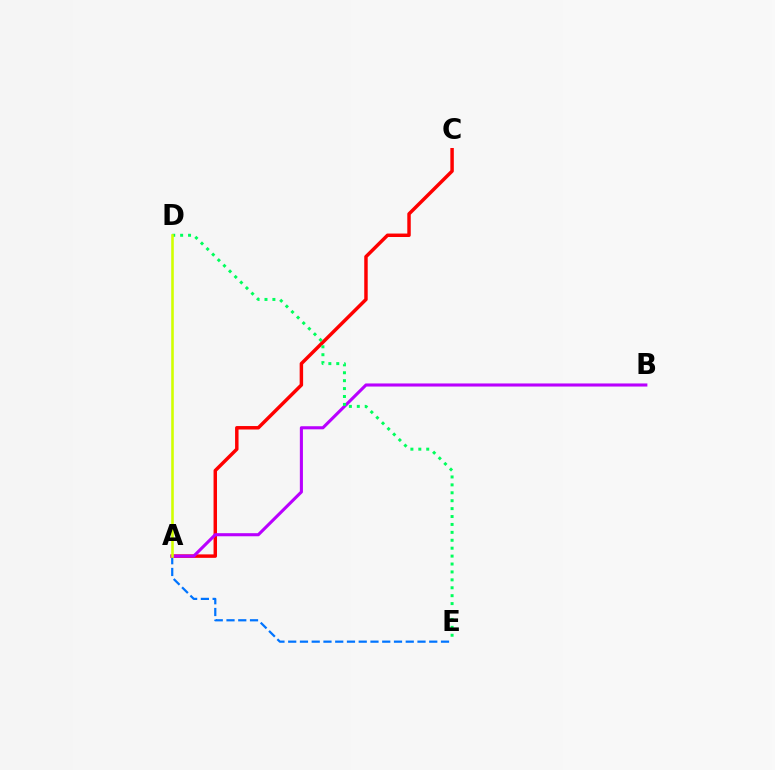{('A', 'E'): [{'color': '#0074ff', 'line_style': 'dashed', 'thickness': 1.6}], ('A', 'C'): [{'color': '#ff0000', 'line_style': 'solid', 'thickness': 2.49}], ('A', 'B'): [{'color': '#b900ff', 'line_style': 'solid', 'thickness': 2.22}], ('D', 'E'): [{'color': '#00ff5c', 'line_style': 'dotted', 'thickness': 2.15}], ('A', 'D'): [{'color': '#d1ff00', 'line_style': 'solid', 'thickness': 1.86}]}